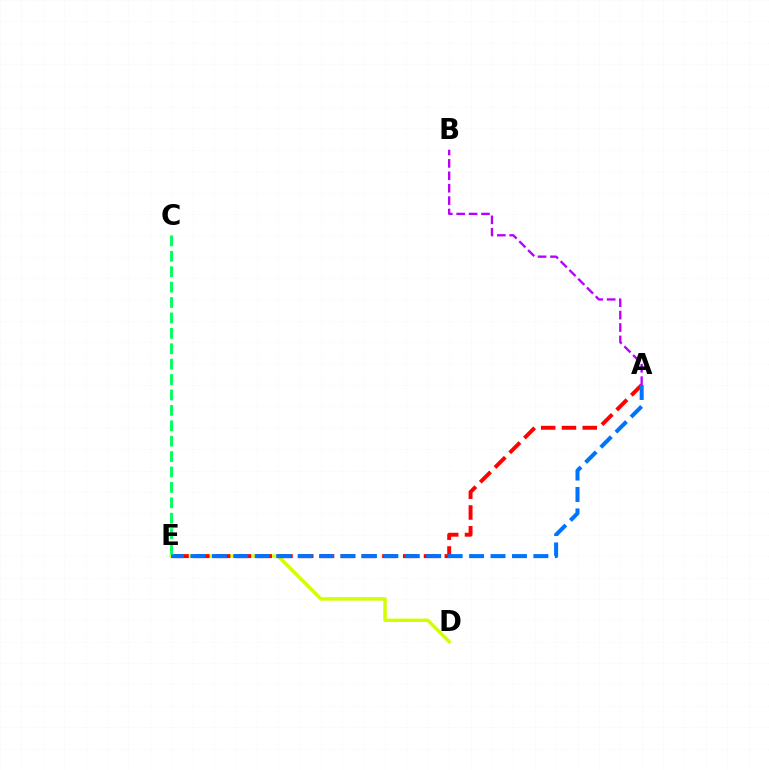{('D', 'E'): [{'color': '#d1ff00', 'line_style': 'solid', 'thickness': 2.48}], ('A', 'E'): [{'color': '#ff0000', 'line_style': 'dashed', 'thickness': 2.82}, {'color': '#0074ff', 'line_style': 'dashed', 'thickness': 2.91}], ('C', 'E'): [{'color': '#00ff5c', 'line_style': 'dashed', 'thickness': 2.09}], ('A', 'B'): [{'color': '#b900ff', 'line_style': 'dashed', 'thickness': 1.68}]}